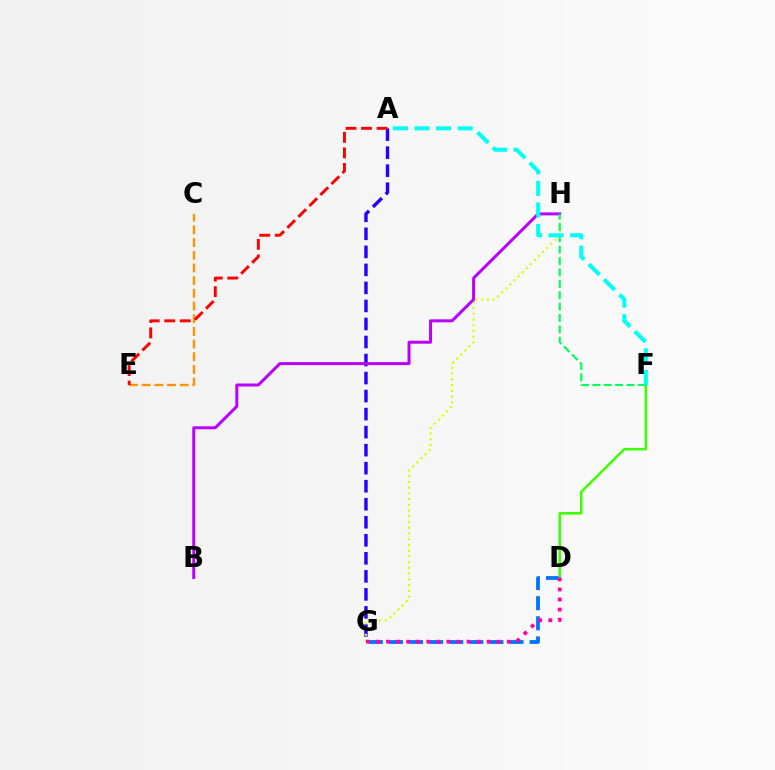{('D', 'G'): [{'color': '#0074ff', 'line_style': 'dashed', 'thickness': 2.73}, {'color': '#ff00ac', 'line_style': 'dotted', 'thickness': 2.73}], ('D', 'F'): [{'color': '#3dff00', 'line_style': 'solid', 'thickness': 1.82}], ('A', 'G'): [{'color': '#2500ff', 'line_style': 'dashed', 'thickness': 2.45}], ('G', 'H'): [{'color': '#d1ff00', 'line_style': 'dotted', 'thickness': 1.56}], ('B', 'H'): [{'color': '#b900ff', 'line_style': 'solid', 'thickness': 2.15}], ('F', 'H'): [{'color': '#00ff5c', 'line_style': 'dashed', 'thickness': 1.55}], ('A', 'F'): [{'color': '#00fff6', 'line_style': 'dashed', 'thickness': 2.93}], ('C', 'E'): [{'color': '#ff9400', 'line_style': 'dashed', 'thickness': 1.72}], ('A', 'E'): [{'color': '#ff0000', 'line_style': 'dashed', 'thickness': 2.11}]}